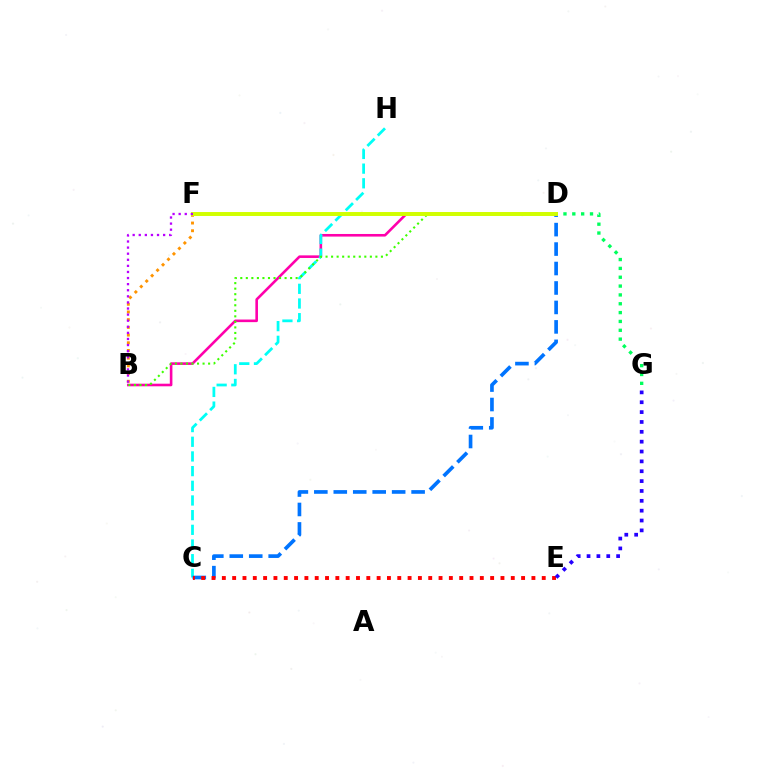{('B', 'F'): [{'color': '#ff9400', 'line_style': 'dotted', 'thickness': 2.09}, {'color': '#b900ff', 'line_style': 'dotted', 'thickness': 1.65}], ('B', 'D'): [{'color': '#ff00ac', 'line_style': 'solid', 'thickness': 1.87}, {'color': '#3dff00', 'line_style': 'dotted', 'thickness': 1.5}], ('D', 'G'): [{'color': '#00ff5c', 'line_style': 'dotted', 'thickness': 2.4}], ('C', 'H'): [{'color': '#00fff6', 'line_style': 'dashed', 'thickness': 1.99}], ('C', 'D'): [{'color': '#0074ff', 'line_style': 'dashed', 'thickness': 2.64}], ('C', 'E'): [{'color': '#ff0000', 'line_style': 'dotted', 'thickness': 2.8}], ('D', 'F'): [{'color': '#d1ff00', 'line_style': 'solid', 'thickness': 2.84}], ('E', 'G'): [{'color': '#2500ff', 'line_style': 'dotted', 'thickness': 2.68}]}